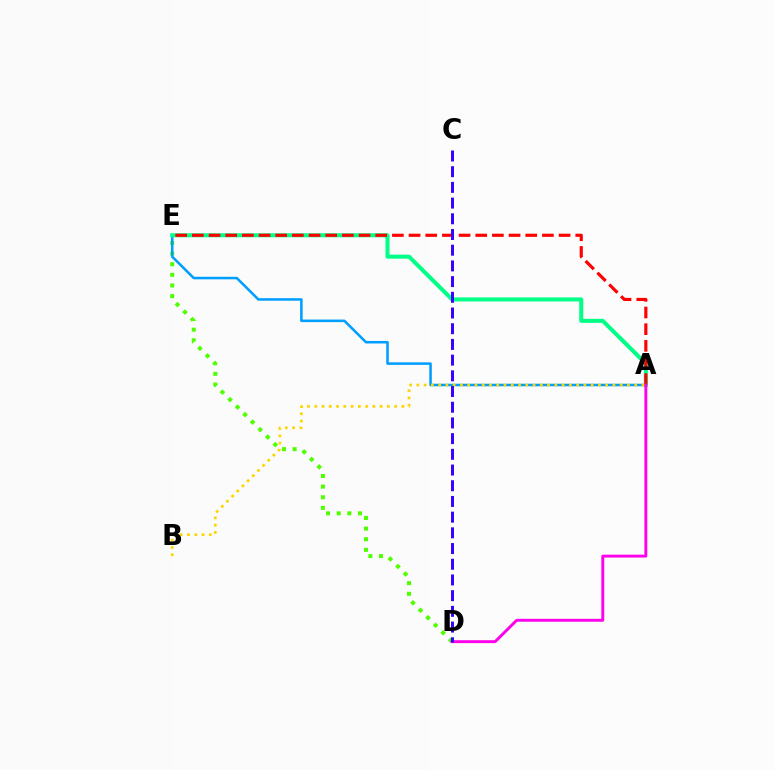{('D', 'E'): [{'color': '#4fff00', 'line_style': 'dotted', 'thickness': 2.89}], ('A', 'E'): [{'color': '#009eff', 'line_style': 'solid', 'thickness': 1.83}, {'color': '#00ff86', 'line_style': 'solid', 'thickness': 2.91}, {'color': '#ff0000', 'line_style': 'dashed', 'thickness': 2.26}], ('A', 'B'): [{'color': '#ffd500', 'line_style': 'dotted', 'thickness': 1.97}], ('A', 'D'): [{'color': '#ff00ed', 'line_style': 'solid', 'thickness': 2.09}], ('C', 'D'): [{'color': '#3700ff', 'line_style': 'dashed', 'thickness': 2.13}]}